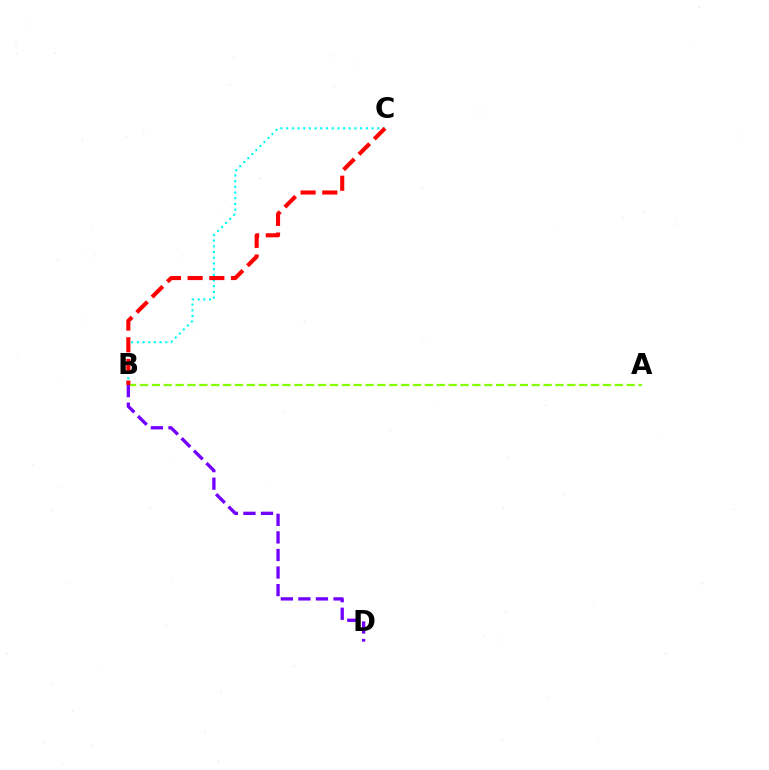{('B', 'C'): [{'color': '#00fff6', 'line_style': 'dotted', 'thickness': 1.55}, {'color': '#ff0000', 'line_style': 'dashed', 'thickness': 2.95}], ('A', 'B'): [{'color': '#84ff00', 'line_style': 'dashed', 'thickness': 1.61}], ('B', 'D'): [{'color': '#7200ff', 'line_style': 'dashed', 'thickness': 2.39}]}